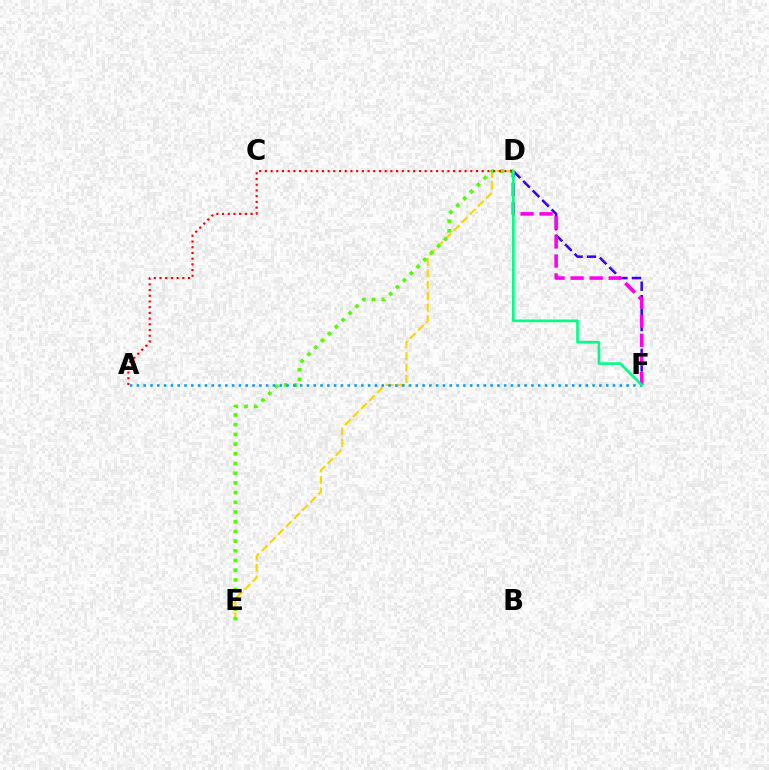{('D', 'E'): [{'color': '#ffd500', 'line_style': 'dashed', 'thickness': 1.56}, {'color': '#4fff00', 'line_style': 'dotted', 'thickness': 2.64}], ('A', 'D'): [{'color': '#ff0000', 'line_style': 'dotted', 'thickness': 1.55}], ('A', 'F'): [{'color': '#009eff', 'line_style': 'dotted', 'thickness': 1.85}], ('D', 'F'): [{'color': '#3700ff', 'line_style': 'dashed', 'thickness': 1.83}, {'color': '#ff00ed', 'line_style': 'dashed', 'thickness': 2.59}, {'color': '#00ff86', 'line_style': 'solid', 'thickness': 1.9}]}